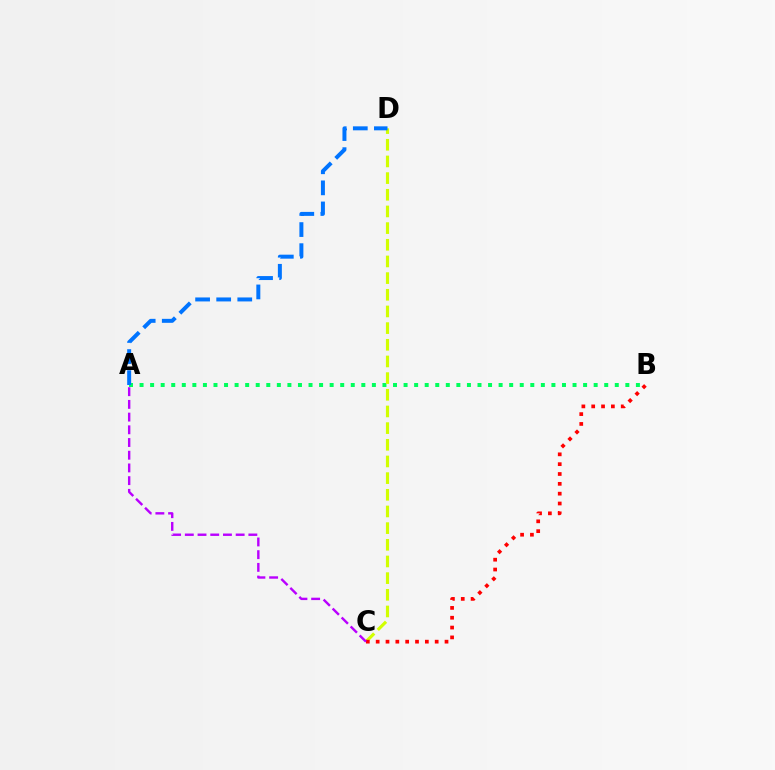{('A', 'B'): [{'color': '#00ff5c', 'line_style': 'dotted', 'thickness': 2.87}], ('C', 'D'): [{'color': '#d1ff00', 'line_style': 'dashed', 'thickness': 2.26}], ('A', 'D'): [{'color': '#0074ff', 'line_style': 'dashed', 'thickness': 2.86}], ('B', 'C'): [{'color': '#ff0000', 'line_style': 'dotted', 'thickness': 2.67}], ('A', 'C'): [{'color': '#b900ff', 'line_style': 'dashed', 'thickness': 1.73}]}